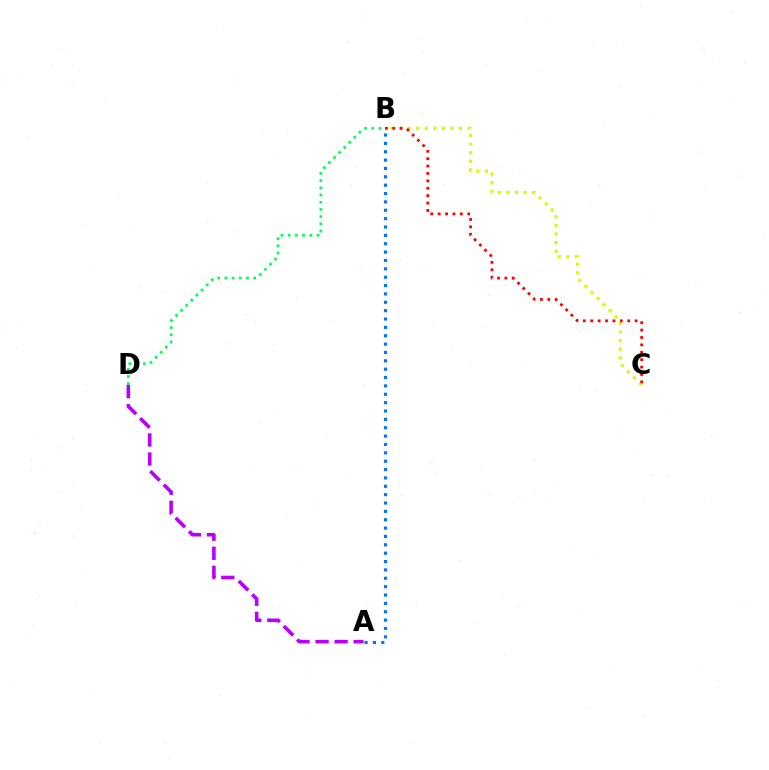{('A', 'B'): [{'color': '#0074ff', 'line_style': 'dotted', 'thickness': 2.27}], ('B', 'C'): [{'color': '#d1ff00', 'line_style': 'dotted', 'thickness': 2.33}, {'color': '#ff0000', 'line_style': 'dotted', 'thickness': 2.01}], ('B', 'D'): [{'color': '#00ff5c', 'line_style': 'dotted', 'thickness': 1.96}], ('A', 'D'): [{'color': '#b900ff', 'line_style': 'dashed', 'thickness': 2.59}]}